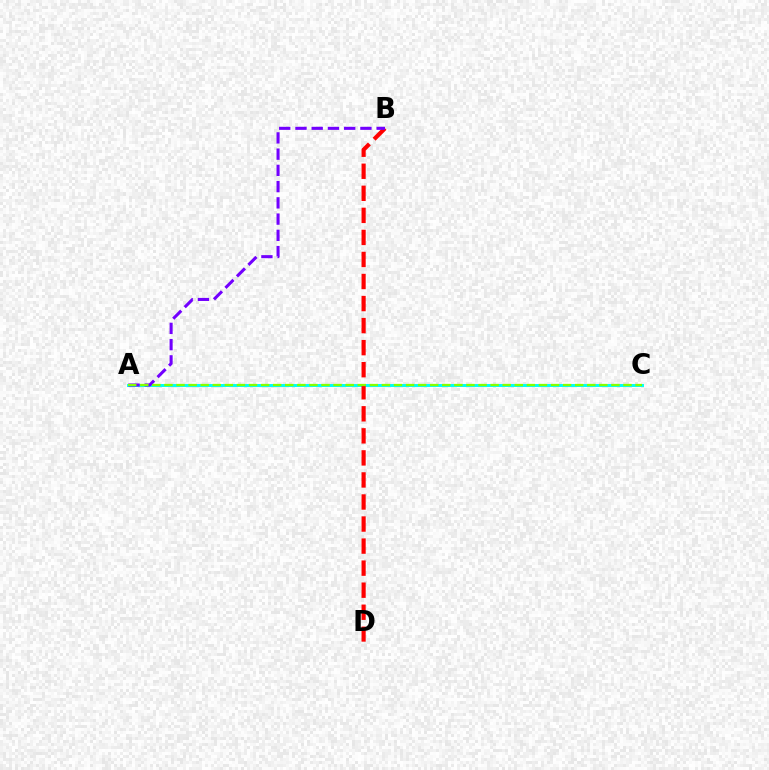{('A', 'C'): [{'color': '#00fff6', 'line_style': 'solid', 'thickness': 2.12}, {'color': '#84ff00', 'line_style': 'dashed', 'thickness': 1.64}], ('B', 'D'): [{'color': '#ff0000', 'line_style': 'dashed', 'thickness': 3.0}], ('A', 'B'): [{'color': '#7200ff', 'line_style': 'dashed', 'thickness': 2.21}]}